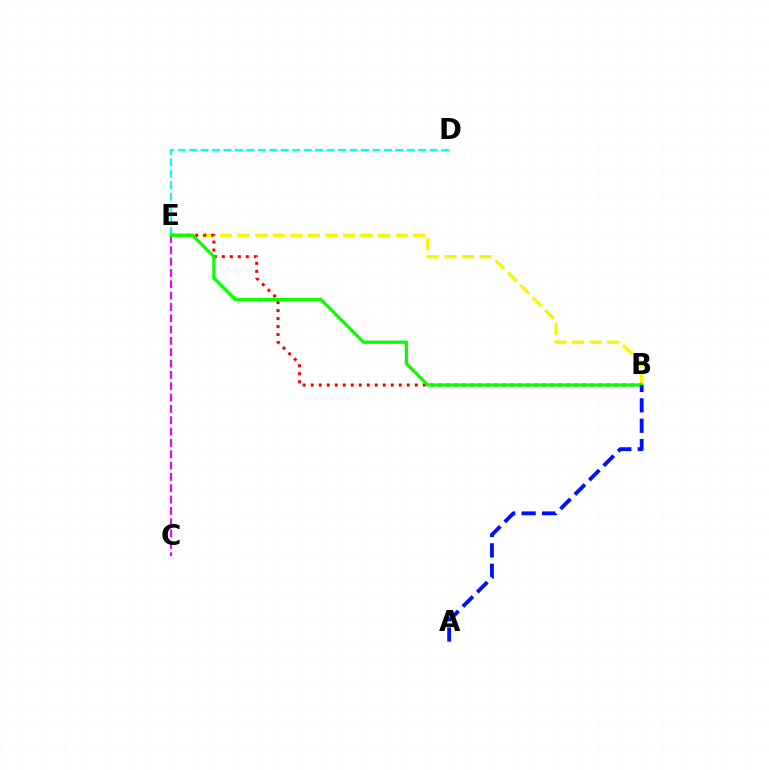{('D', 'E'): [{'color': '#00fff6', 'line_style': 'dashed', 'thickness': 1.56}], ('B', 'E'): [{'color': '#fcf500', 'line_style': 'dashed', 'thickness': 2.38}, {'color': '#ff0000', 'line_style': 'dotted', 'thickness': 2.18}, {'color': '#08ff00', 'line_style': 'solid', 'thickness': 2.34}], ('C', 'E'): [{'color': '#ee00ff', 'line_style': 'dashed', 'thickness': 1.54}], ('A', 'B'): [{'color': '#0010ff', 'line_style': 'dashed', 'thickness': 2.77}]}